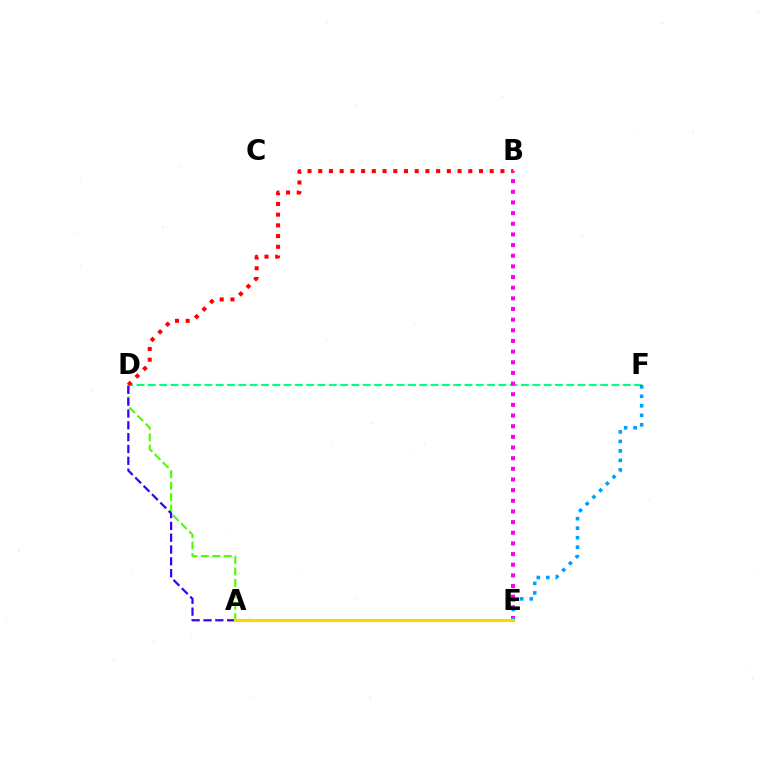{('D', 'F'): [{'color': '#00ff86', 'line_style': 'dashed', 'thickness': 1.54}], ('B', 'D'): [{'color': '#ff0000', 'line_style': 'dotted', 'thickness': 2.91}], ('B', 'E'): [{'color': '#ff00ed', 'line_style': 'dotted', 'thickness': 2.89}], ('A', 'D'): [{'color': '#4fff00', 'line_style': 'dashed', 'thickness': 1.55}, {'color': '#3700ff', 'line_style': 'dashed', 'thickness': 1.61}], ('E', 'F'): [{'color': '#009eff', 'line_style': 'dotted', 'thickness': 2.58}], ('A', 'E'): [{'color': '#ffd500', 'line_style': 'solid', 'thickness': 2.26}]}